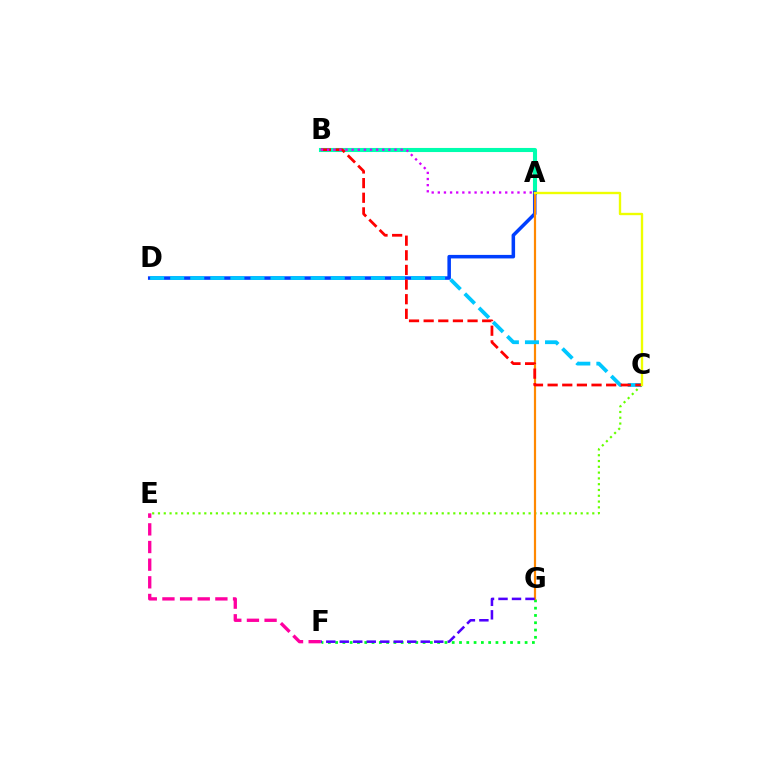{('A', 'B'): [{'color': '#00ffaf', 'line_style': 'solid', 'thickness': 2.94}, {'color': '#d600ff', 'line_style': 'dotted', 'thickness': 1.67}], ('E', 'F'): [{'color': '#ff00a0', 'line_style': 'dashed', 'thickness': 2.4}], ('A', 'D'): [{'color': '#003fff', 'line_style': 'solid', 'thickness': 2.54}], ('C', 'E'): [{'color': '#66ff00', 'line_style': 'dotted', 'thickness': 1.57}], ('F', 'G'): [{'color': '#00ff27', 'line_style': 'dotted', 'thickness': 1.98}, {'color': '#4f00ff', 'line_style': 'dashed', 'thickness': 1.83}], ('A', 'G'): [{'color': '#ff8800', 'line_style': 'solid', 'thickness': 1.58}], ('C', 'D'): [{'color': '#00c7ff', 'line_style': 'dashed', 'thickness': 2.73}], ('B', 'C'): [{'color': '#ff0000', 'line_style': 'dashed', 'thickness': 1.99}], ('A', 'C'): [{'color': '#eeff00', 'line_style': 'solid', 'thickness': 1.7}]}